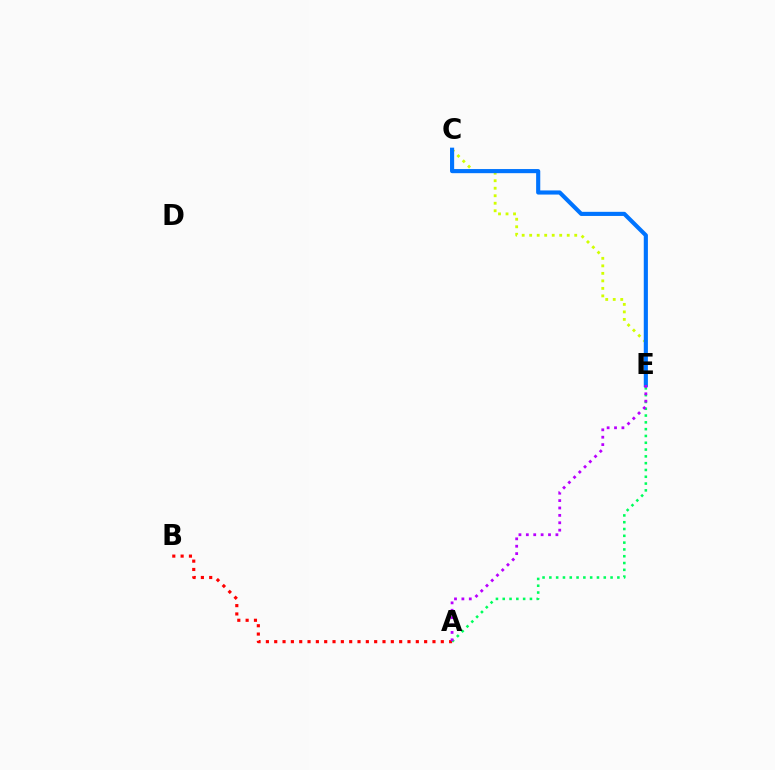{('C', 'E'): [{'color': '#d1ff00', 'line_style': 'dotted', 'thickness': 2.04}, {'color': '#0074ff', 'line_style': 'solid', 'thickness': 2.97}], ('A', 'B'): [{'color': '#ff0000', 'line_style': 'dotted', 'thickness': 2.26}], ('A', 'E'): [{'color': '#00ff5c', 'line_style': 'dotted', 'thickness': 1.85}, {'color': '#b900ff', 'line_style': 'dotted', 'thickness': 2.01}]}